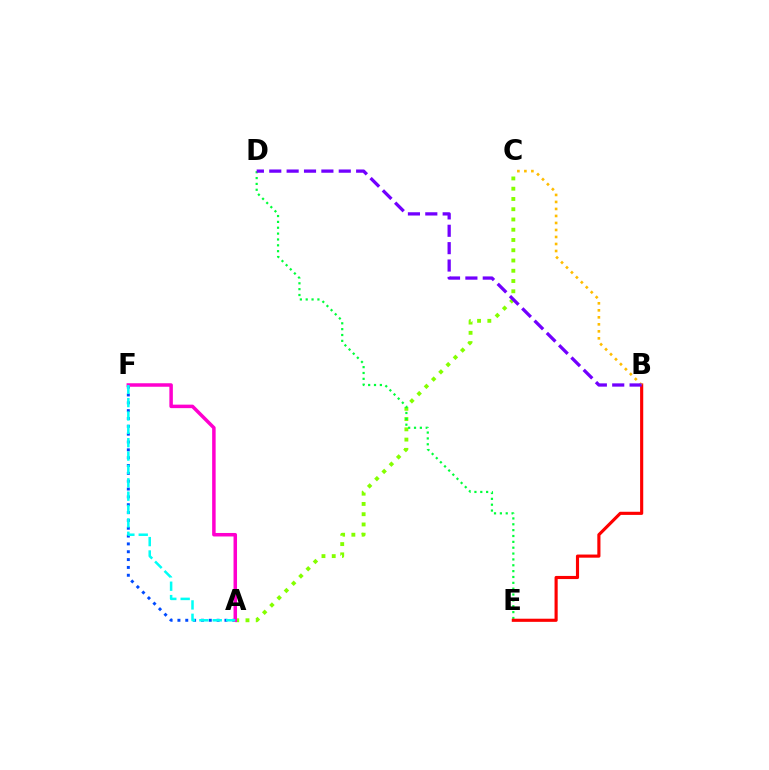{('A', 'C'): [{'color': '#84ff00', 'line_style': 'dotted', 'thickness': 2.79}], ('D', 'E'): [{'color': '#00ff39', 'line_style': 'dotted', 'thickness': 1.59}], ('A', 'F'): [{'color': '#004bff', 'line_style': 'dotted', 'thickness': 2.13}, {'color': '#ff00cf', 'line_style': 'solid', 'thickness': 2.52}, {'color': '#00fff6', 'line_style': 'dashed', 'thickness': 1.82}], ('B', 'E'): [{'color': '#ff0000', 'line_style': 'solid', 'thickness': 2.26}], ('B', 'C'): [{'color': '#ffbd00', 'line_style': 'dotted', 'thickness': 1.9}], ('B', 'D'): [{'color': '#7200ff', 'line_style': 'dashed', 'thickness': 2.36}]}